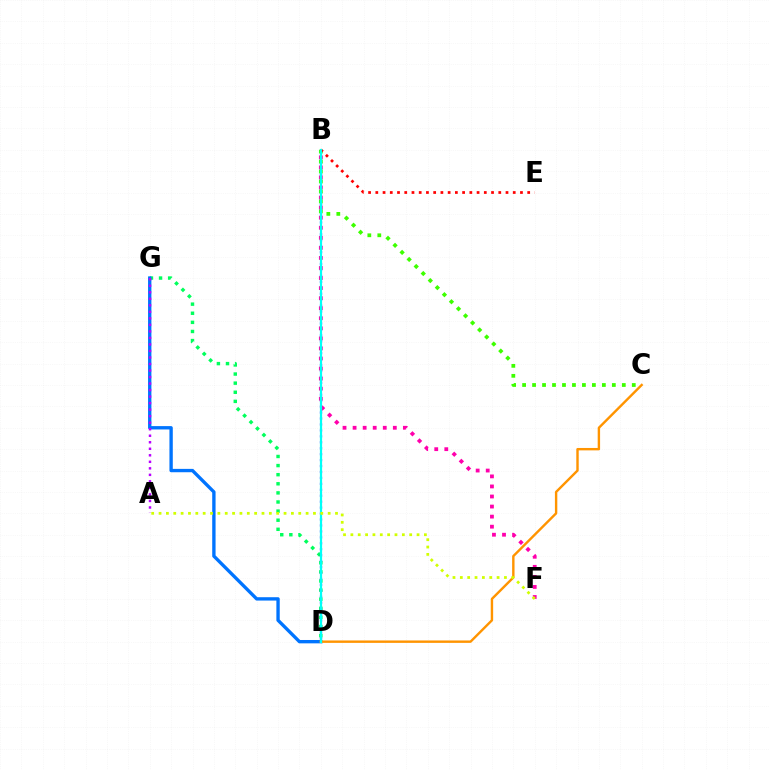{('D', 'G'): [{'color': '#00ff5c', 'line_style': 'dotted', 'thickness': 2.47}, {'color': '#0074ff', 'line_style': 'solid', 'thickness': 2.41}], ('B', 'D'): [{'color': '#2500ff', 'line_style': 'dotted', 'thickness': 1.61}, {'color': '#00fff6', 'line_style': 'solid', 'thickness': 1.59}], ('C', 'D'): [{'color': '#ff9400', 'line_style': 'solid', 'thickness': 1.73}], ('B', 'F'): [{'color': '#ff00ac', 'line_style': 'dotted', 'thickness': 2.73}], ('B', 'C'): [{'color': '#3dff00', 'line_style': 'dotted', 'thickness': 2.71}], ('B', 'E'): [{'color': '#ff0000', 'line_style': 'dotted', 'thickness': 1.97}], ('A', 'G'): [{'color': '#b900ff', 'line_style': 'dotted', 'thickness': 1.77}], ('A', 'F'): [{'color': '#d1ff00', 'line_style': 'dotted', 'thickness': 2.0}]}